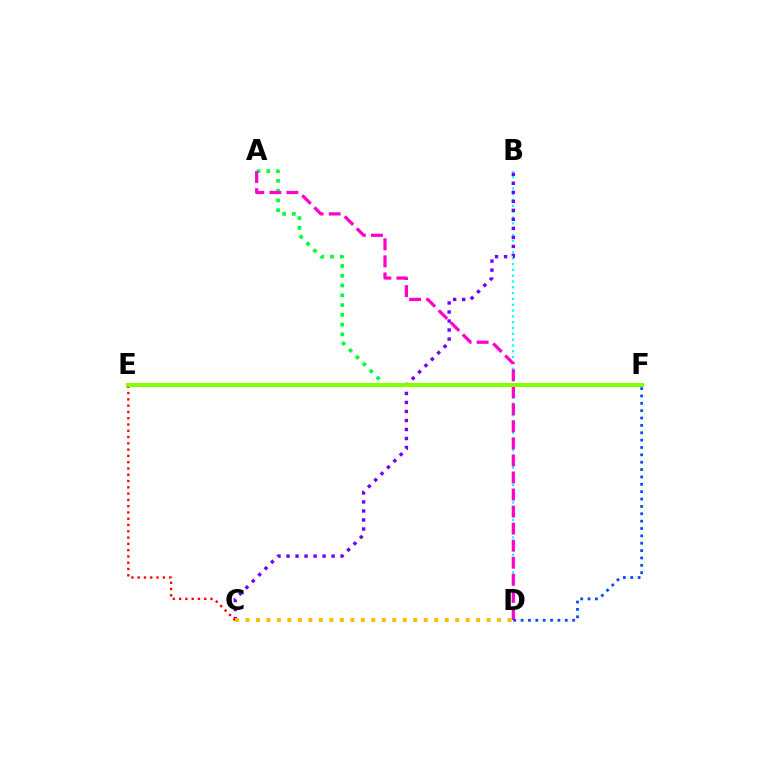{('A', 'F'): [{'color': '#00ff39', 'line_style': 'dotted', 'thickness': 2.65}], ('B', 'D'): [{'color': '#00fff6', 'line_style': 'dotted', 'thickness': 1.58}], ('A', 'D'): [{'color': '#ff00cf', 'line_style': 'dashed', 'thickness': 2.32}], ('B', 'C'): [{'color': '#7200ff', 'line_style': 'dotted', 'thickness': 2.45}], ('C', 'E'): [{'color': '#ff0000', 'line_style': 'dotted', 'thickness': 1.71}], ('E', 'F'): [{'color': '#84ff00', 'line_style': 'solid', 'thickness': 2.95}], ('D', 'F'): [{'color': '#004bff', 'line_style': 'dotted', 'thickness': 2.0}], ('C', 'D'): [{'color': '#ffbd00', 'line_style': 'dotted', 'thickness': 2.85}]}